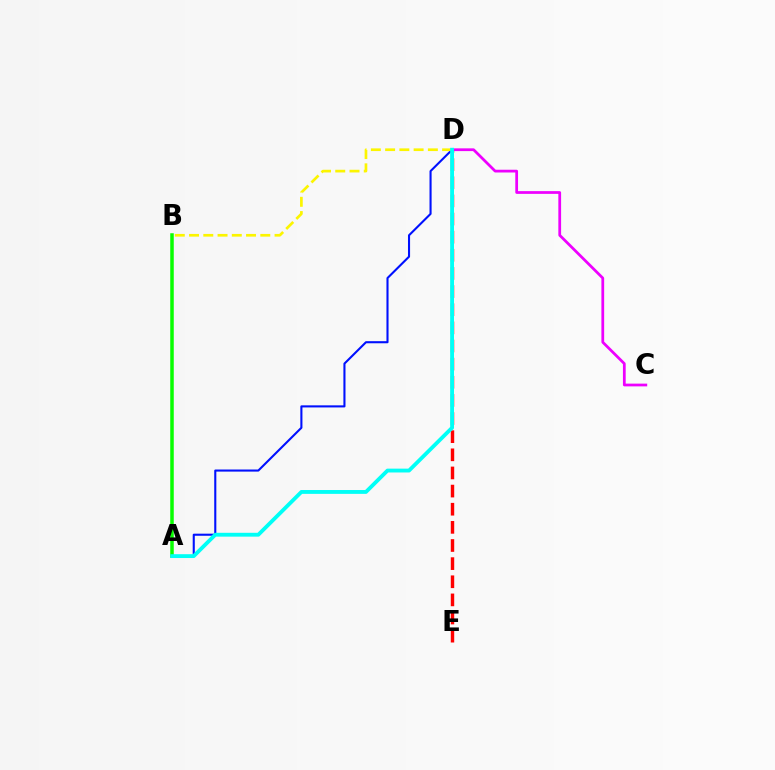{('D', 'E'): [{'color': '#ff0000', 'line_style': 'dashed', 'thickness': 2.46}], ('A', 'B'): [{'color': '#08ff00', 'line_style': 'solid', 'thickness': 2.52}], ('A', 'D'): [{'color': '#0010ff', 'line_style': 'solid', 'thickness': 1.51}, {'color': '#00fff6', 'line_style': 'solid', 'thickness': 2.77}], ('C', 'D'): [{'color': '#ee00ff', 'line_style': 'solid', 'thickness': 1.98}], ('B', 'D'): [{'color': '#fcf500', 'line_style': 'dashed', 'thickness': 1.94}]}